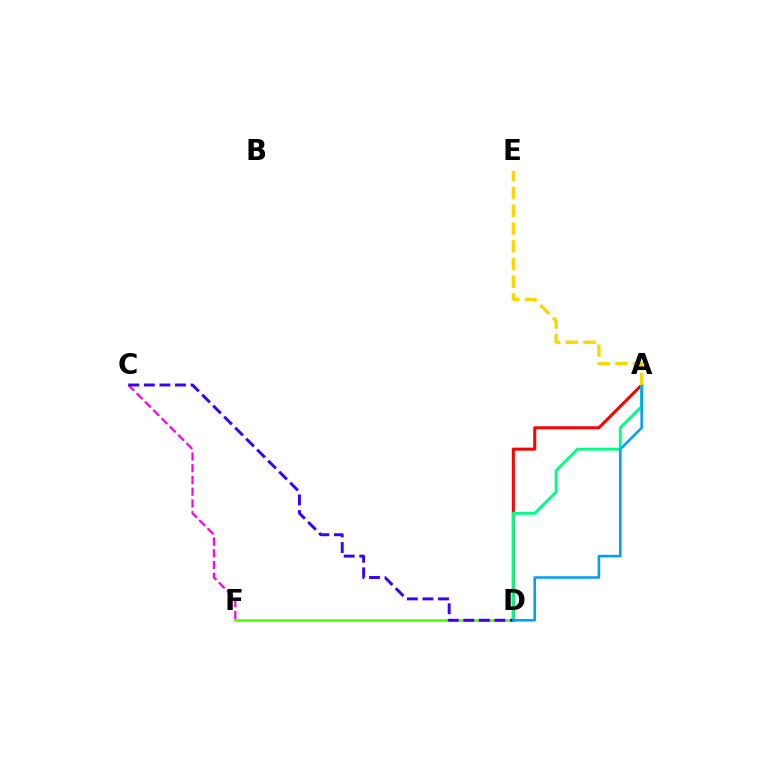{('A', 'D'): [{'color': '#ff0000', 'line_style': 'solid', 'thickness': 2.19}, {'color': '#00ff86', 'line_style': 'solid', 'thickness': 2.1}, {'color': '#009eff', 'line_style': 'solid', 'thickness': 1.84}], ('D', 'F'): [{'color': '#4fff00', 'line_style': 'solid', 'thickness': 1.88}], ('C', 'F'): [{'color': '#ff00ed', 'line_style': 'dashed', 'thickness': 1.6}], ('C', 'D'): [{'color': '#3700ff', 'line_style': 'dashed', 'thickness': 2.11}], ('A', 'E'): [{'color': '#ffd500', 'line_style': 'dashed', 'thickness': 2.41}]}